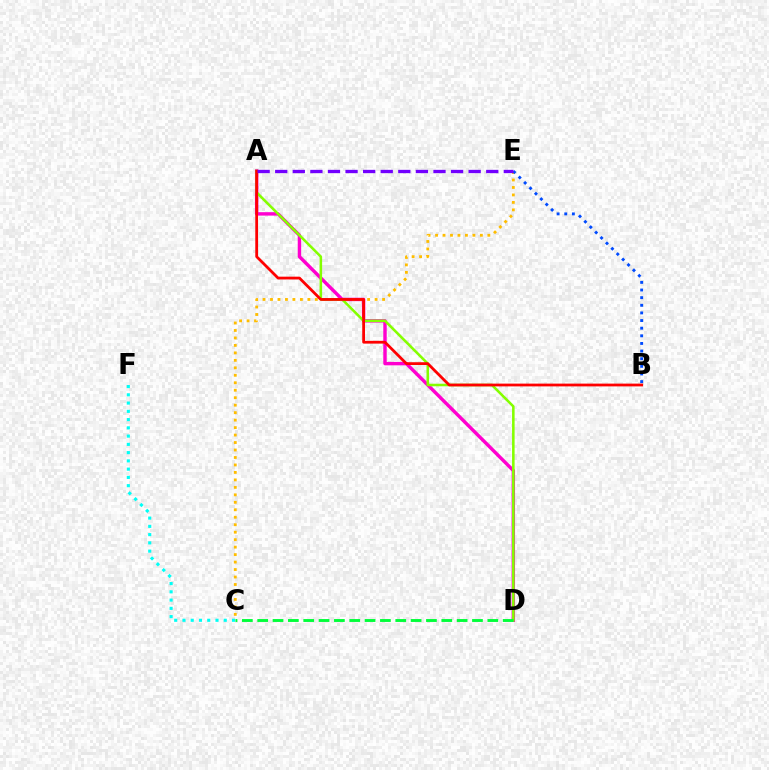{('C', 'F'): [{'color': '#00fff6', 'line_style': 'dotted', 'thickness': 2.24}], ('A', 'D'): [{'color': '#ff00cf', 'line_style': 'solid', 'thickness': 2.46}, {'color': '#84ff00', 'line_style': 'solid', 'thickness': 1.84}], ('C', 'E'): [{'color': '#ffbd00', 'line_style': 'dotted', 'thickness': 2.03}], ('B', 'E'): [{'color': '#004bff', 'line_style': 'dotted', 'thickness': 2.07}], ('A', 'B'): [{'color': '#ff0000', 'line_style': 'solid', 'thickness': 2.0}], ('A', 'E'): [{'color': '#7200ff', 'line_style': 'dashed', 'thickness': 2.39}], ('C', 'D'): [{'color': '#00ff39', 'line_style': 'dashed', 'thickness': 2.08}]}